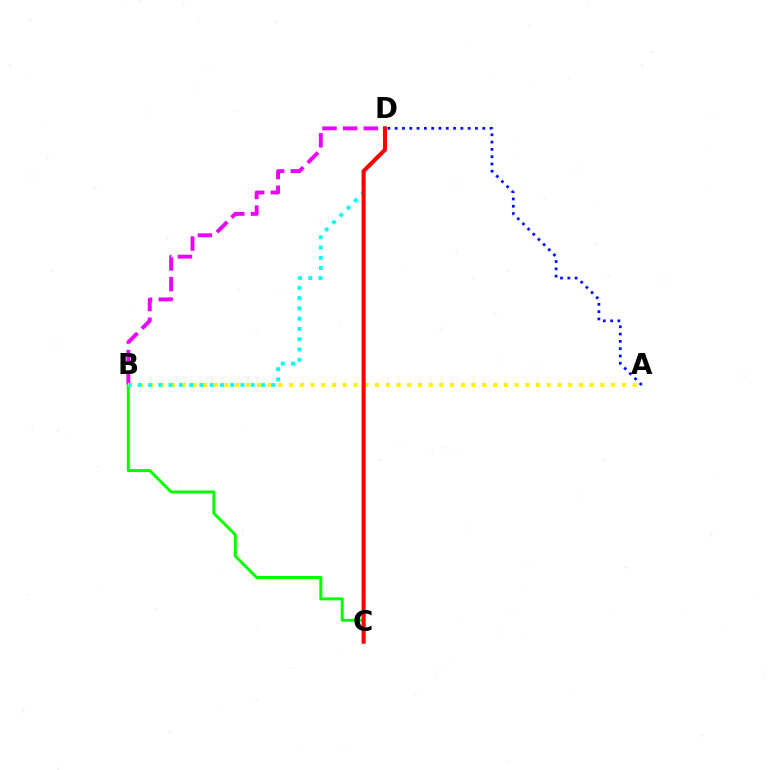{('B', 'D'): [{'color': '#ee00ff', 'line_style': 'dashed', 'thickness': 2.81}, {'color': '#00fff6', 'line_style': 'dotted', 'thickness': 2.79}], ('B', 'C'): [{'color': '#08ff00', 'line_style': 'solid', 'thickness': 2.16}], ('A', 'B'): [{'color': '#fcf500', 'line_style': 'dotted', 'thickness': 2.92}], ('A', 'D'): [{'color': '#0010ff', 'line_style': 'dotted', 'thickness': 1.98}], ('C', 'D'): [{'color': '#ff0000', 'line_style': 'solid', 'thickness': 2.92}]}